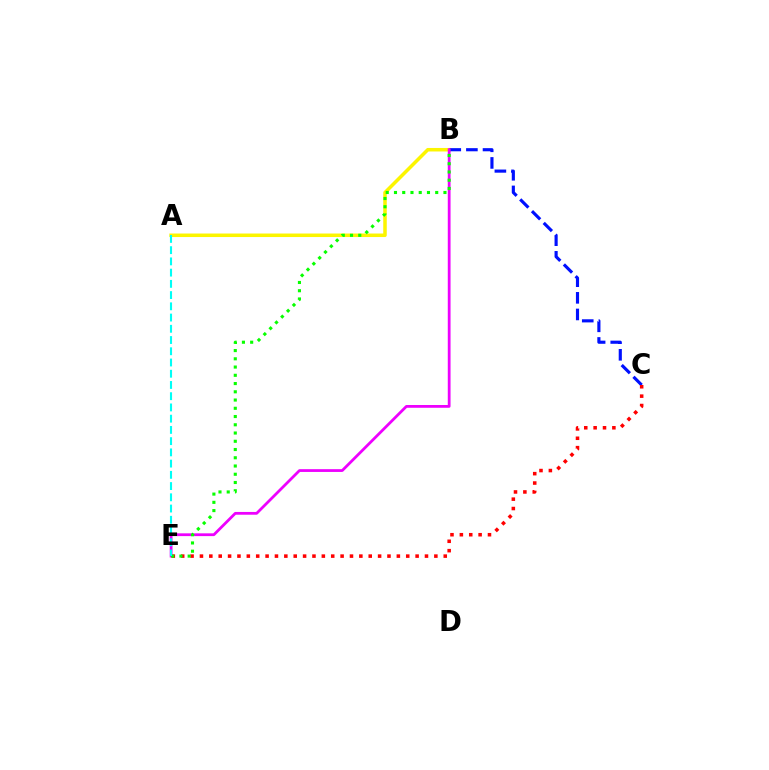{('A', 'B'): [{'color': '#fcf500', 'line_style': 'solid', 'thickness': 2.53}], ('B', 'C'): [{'color': '#0010ff', 'line_style': 'dashed', 'thickness': 2.26}], ('C', 'E'): [{'color': '#ff0000', 'line_style': 'dotted', 'thickness': 2.55}], ('B', 'E'): [{'color': '#ee00ff', 'line_style': 'solid', 'thickness': 2.0}, {'color': '#08ff00', 'line_style': 'dotted', 'thickness': 2.24}], ('A', 'E'): [{'color': '#00fff6', 'line_style': 'dashed', 'thickness': 1.53}]}